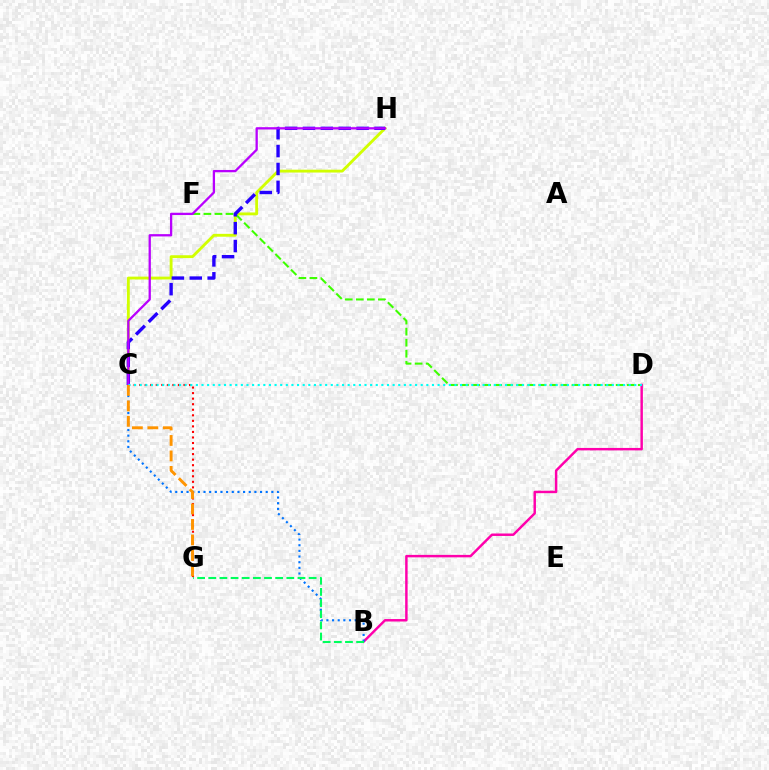{('C', 'H'): [{'color': '#d1ff00', 'line_style': 'solid', 'thickness': 2.06}, {'color': '#2500ff', 'line_style': 'dashed', 'thickness': 2.43}, {'color': '#b900ff', 'line_style': 'solid', 'thickness': 1.65}], ('B', 'D'): [{'color': '#ff00ac', 'line_style': 'solid', 'thickness': 1.77}], ('B', 'C'): [{'color': '#0074ff', 'line_style': 'dotted', 'thickness': 1.54}], ('D', 'F'): [{'color': '#3dff00', 'line_style': 'dashed', 'thickness': 1.5}], ('C', 'G'): [{'color': '#ff0000', 'line_style': 'dotted', 'thickness': 1.51}, {'color': '#ff9400', 'line_style': 'dashed', 'thickness': 2.1}], ('B', 'G'): [{'color': '#00ff5c', 'line_style': 'dashed', 'thickness': 1.51}], ('C', 'D'): [{'color': '#00fff6', 'line_style': 'dotted', 'thickness': 1.53}]}